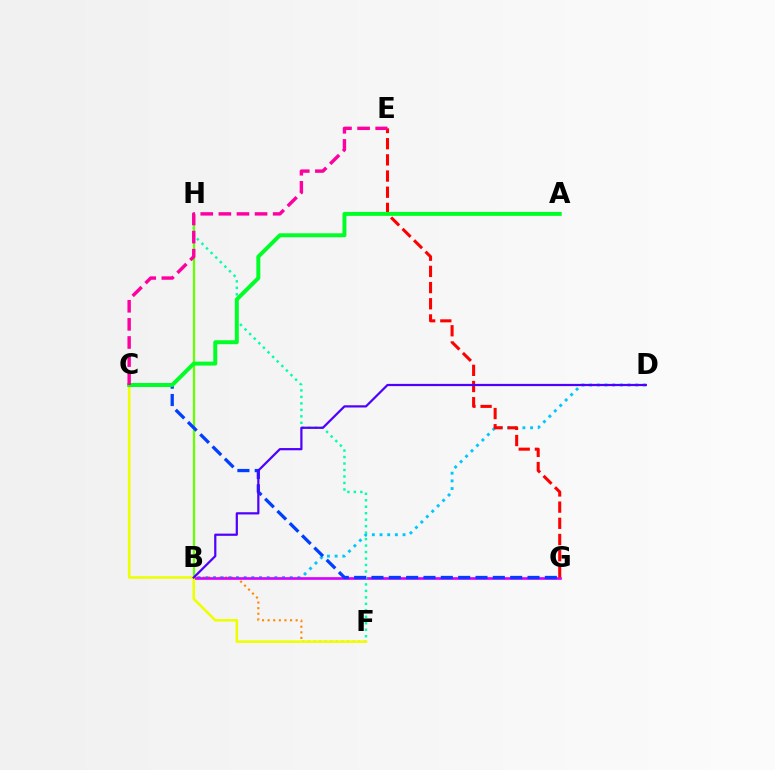{('B', 'F'): [{'color': '#ff8800', 'line_style': 'dotted', 'thickness': 1.52}], ('B', 'D'): [{'color': '#00c7ff', 'line_style': 'dotted', 'thickness': 2.09}, {'color': '#4f00ff', 'line_style': 'solid', 'thickness': 1.6}], ('B', 'G'): [{'color': '#d600ff', 'line_style': 'solid', 'thickness': 1.91}], ('F', 'H'): [{'color': '#00ffaf', 'line_style': 'dotted', 'thickness': 1.76}], ('B', 'H'): [{'color': '#66ff00', 'line_style': 'solid', 'thickness': 1.62}], ('C', 'G'): [{'color': '#003fff', 'line_style': 'dashed', 'thickness': 2.36}], ('C', 'F'): [{'color': '#eeff00', 'line_style': 'solid', 'thickness': 1.85}], ('E', 'G'): [{'color': '#ff0000', 'line_style': 'dashed', 'thickness': 2.2}], ('A', 'C'): [{'color': '#00ff27', 'line_style': 'solid', 'thickness': 2.85}], ('C', 'E'): [{'color': '#ff00a0', 'line_style': 'dashed', 'thickness': 2.46}]}